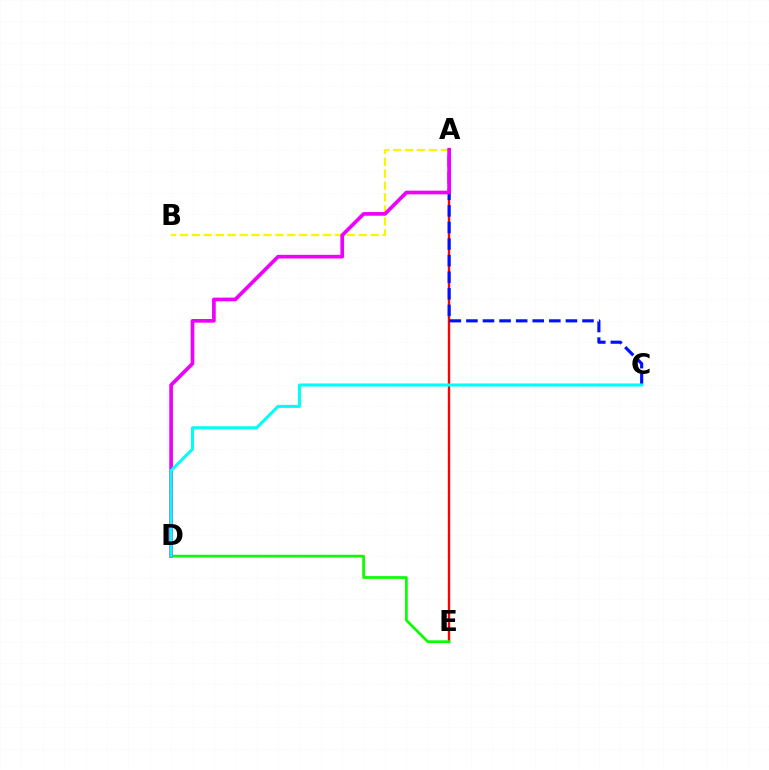{('A', 'E'): [{'color': '#ff0000', 'line_style': 'solid', 'thickness': 1.71}], ('D', 'E'): [{'color': '#08ff00', 'line_style': 'solid', 'thickness': 1.95}], ('A', 'B'): [{'color': '#fcf500', 'line_style': 'dashed', 'thickness': 1.62}], ('A', 'C'): [{'color': '#0010ff', 'line_style': 'dashed', 'thickness': 2.25}], ('A', 'D'): [{'color': '#ee00ff', 'line_style': 'solid', 'thickness': 2.65}], ('C', 'D'): [{'color': '#00fff6', 'line_style': 'solid', 'thickness': 2.2}]}